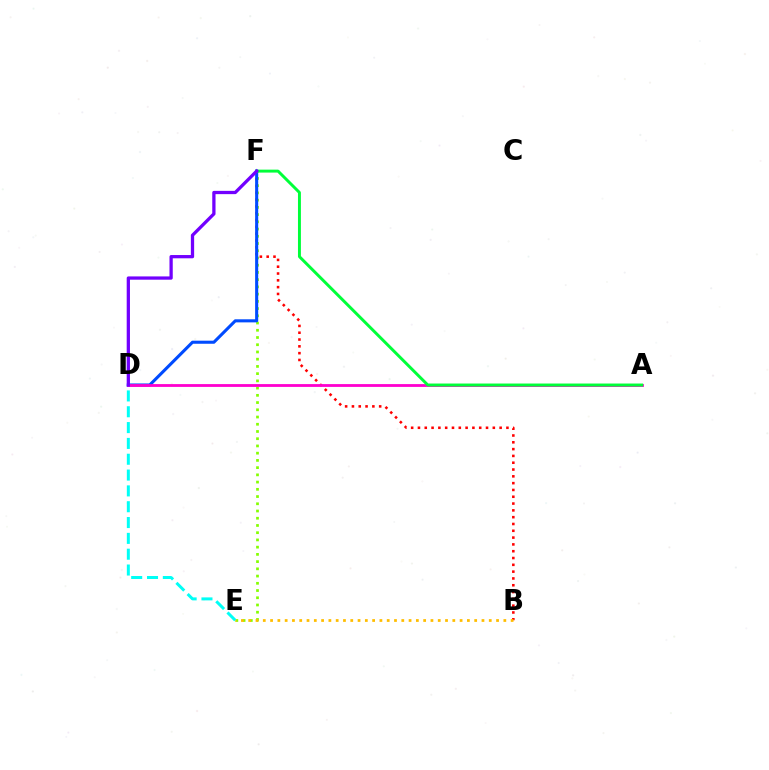{('B', 'F'): [{'color': '#ff0000', 'line_style': 'dotted', 'thickness': 1.85}], ('E', 'F'): [{'color': '#84ff00', 'line_style': 'dotted', 'thickness': 1.96}], ('D', 'F'): [{'color': '#004bff', 'line_style': 'solid', 'thickness': 2.22}, {'color': '#7200ff', 'line_style': 'solid', 'thickness': 2.36}], ('A', 'D'): [{'color': '#ff00cf', 'line_style': 'solid', 'thickness': 2.02}], ('B', 'E'): [{'color': '#ffbd00', 'line_style': 'dotted', 'thickness': 1.98}], ('D', 'E'): [{'color': '#00fff6', 'line_style': 'dashed', 'thickness': 2.15}], ('A', 'F'): [{'color': '#00ff39', 'line_style': 'solid', 'thickness': 2.12}]}